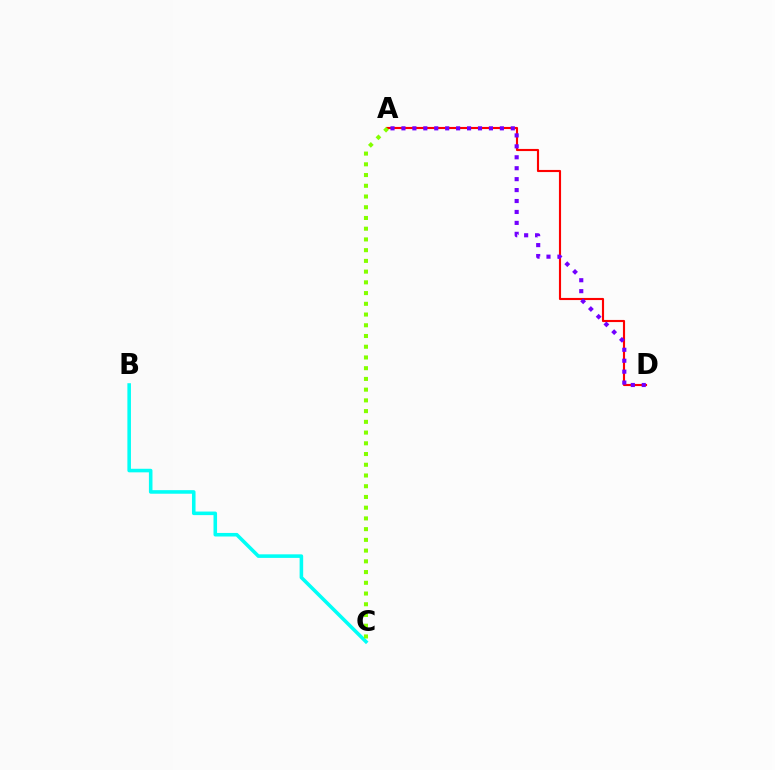{('A', 'D'): [{'color': '#ff0000', 'line_style': 'solid', 'thickness': 1.53}, {'color': '#7200ff', 'line_style': 'dotted', 'thickness': 2.97}], ('B', 'C'): [{'color': '#00fff6', 'line_style': 'solid', 'thickness': 2.57}], ('A', 'C'): [{'color': '#84ff00', 'line_style': 'dotted', 'thickness': 2.92}]}